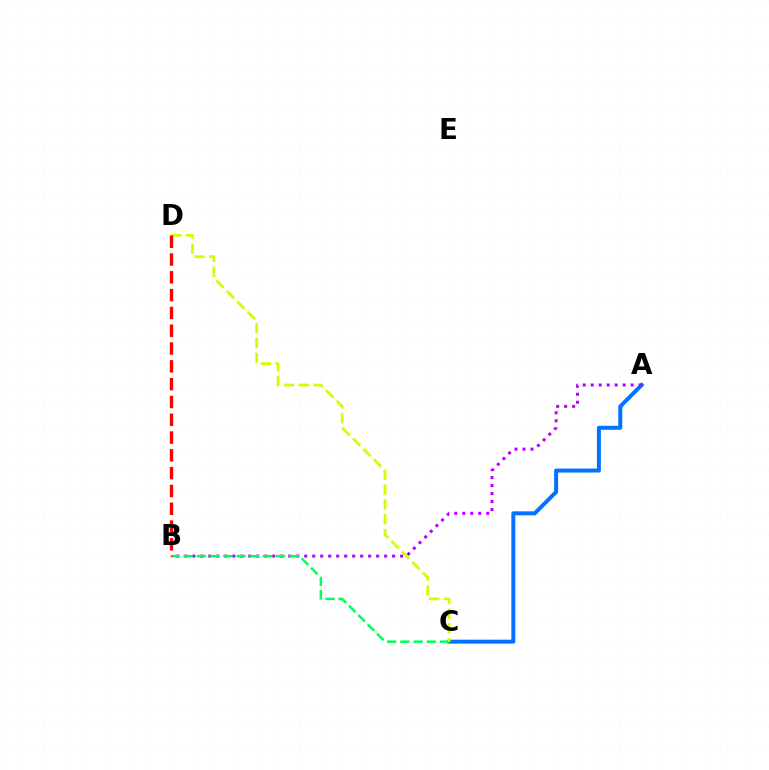{('A', 'C'): [{'color': '#0074ff', 'line_style': 'solid', 'thickness': 2.87}], ('A', 'B'): [{'color': '#b900ff', 'line_style': 'dotted', 'thickness': 2.17}], ('B', 'C'): [{'color': '#00ff5c', 'line_style': 'dashed', 'thickness': 1.8}], ('C', 'D'): [{'color': '#d1ff00', 'line_style': 'dashed', 'thickness': 2.01}], ('B', 'D'): [{'color': '#ff0000', 'line_style': 'dashed', 'thickness': 2.42}]}